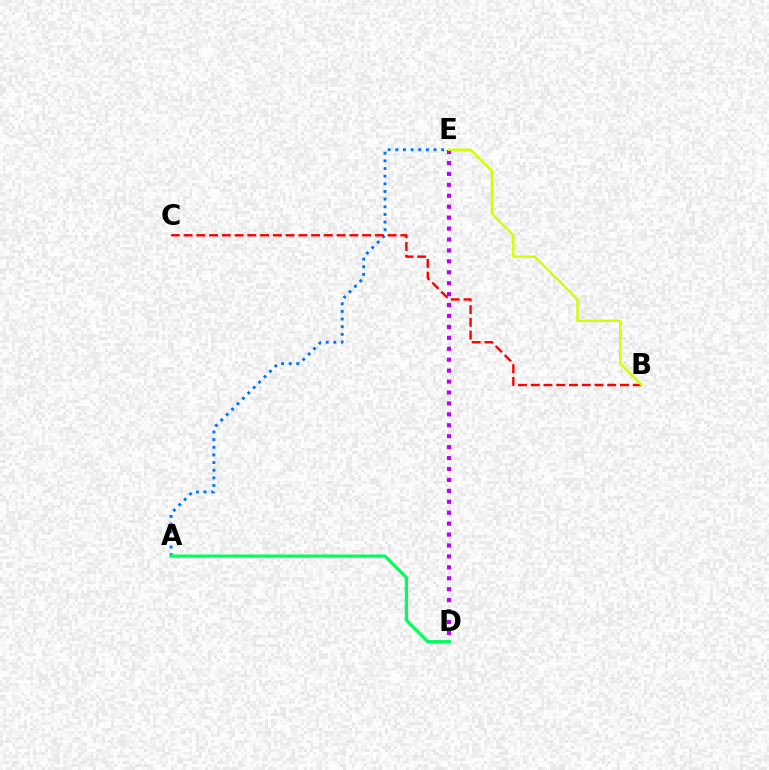{('A', 'E'): [{'color': '#0074ff', 'line_style': 'dotted', 'thickness': 2.08}], ('A', 'D'): [{'color': '#00ff5c', 'line_style': 'solid', 'thickness': 2.32}], ('D', 'E'): [{'color': '#b900ff', 'line_style': 'dotted', 'thickness': 2.97}], ('B', 'C'): [{'color': '#ff0000', 'line_style': 'dashed', 'thickness': 1.73}], ('B', 'E'): [{'color': '#d1ff00', 'line_style': 'solid', 'thickness': 1.75}]}